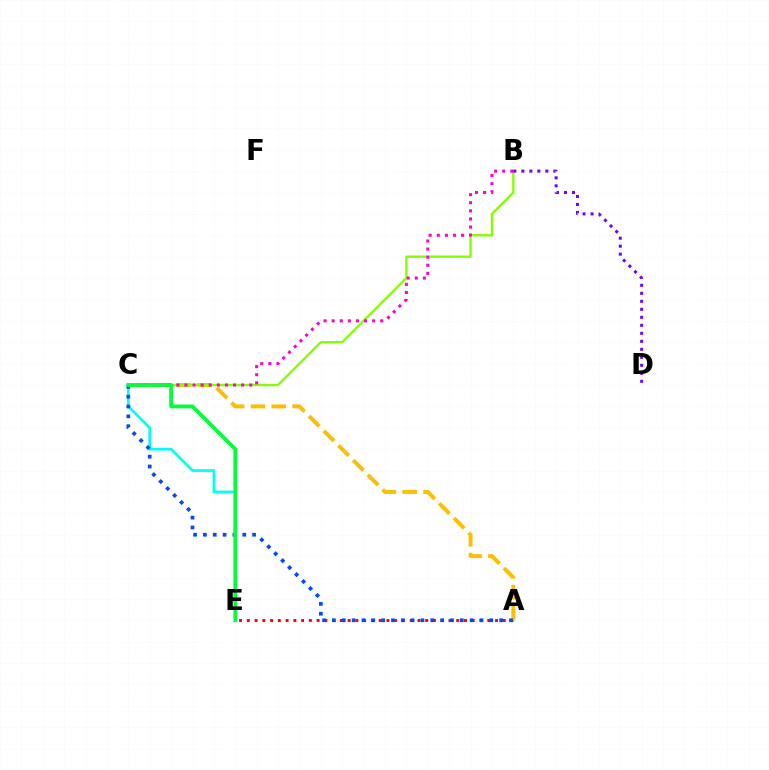{('A', 'E'): [{'color': '#ff0000', 'line_style': 'dotted', 'thickness': 2.11}], ('A', 'C'): [{'color': '#ffbd00', 'line_style': 'dashed', 'thickness': 2.82}, {'color': '#004bff', 'line_style': 'dotted', 'thickness': 2.67}], ('B', 'C'): [{'color': '#84ff00', 'line_style': 'solid', 'thickness': 1.7}, {'color': '#ff00cf', 'line_style': 'dotted', 'thickness': 2.2}], ('C', 'E'): [{'color': '#00fff6', 'line_style': 'solid', 'thickness': 1.94}, {'color': '#00ff39', 'line_style': 'solid', 'thickness': 2.72}], ('B', 'D'): [{'color': '#7200ff', 'line_style': 'dotted', 'thickness': 2.17}]}